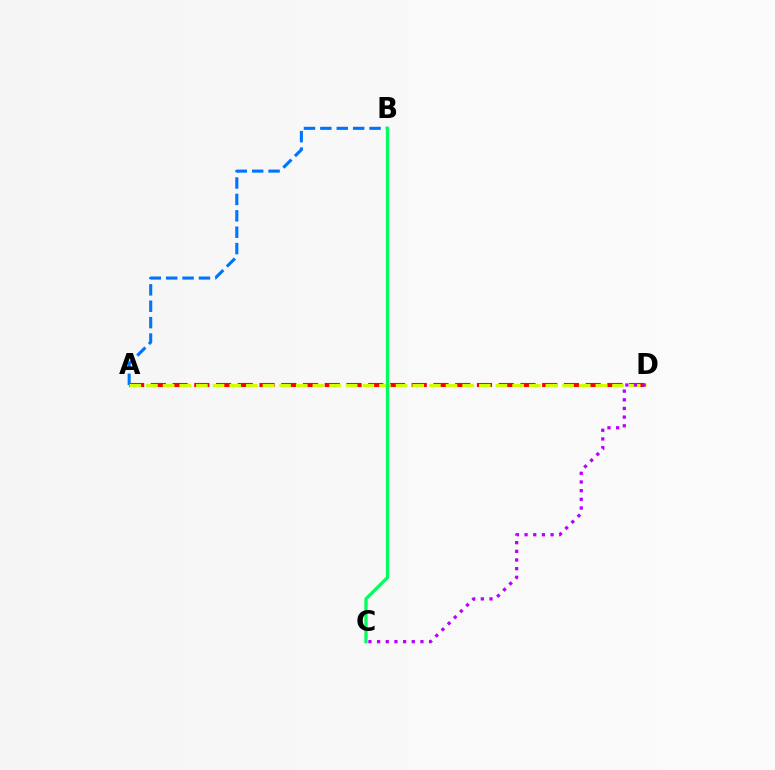{('A', 'D'): [{'color': '#ff0000', 'line_style': 'dashed', 'thickness': 2.95}, {'color': '#d1ff00', 'line_style': 'dashed', 'thickness': 2.26}], ('A', 'B'): [{'color': '#0074ff', 'line_style': 'dashed', 'thickness': 2.23}], ('B', 'C'): [{'color': '#00ff5c', 'line_style': 'solid', 'thickness': 2.34}], ('C', 'D'): [{'color': '#b900ff', 'line_style': 'dotted', 'thickness': 2.36}]}